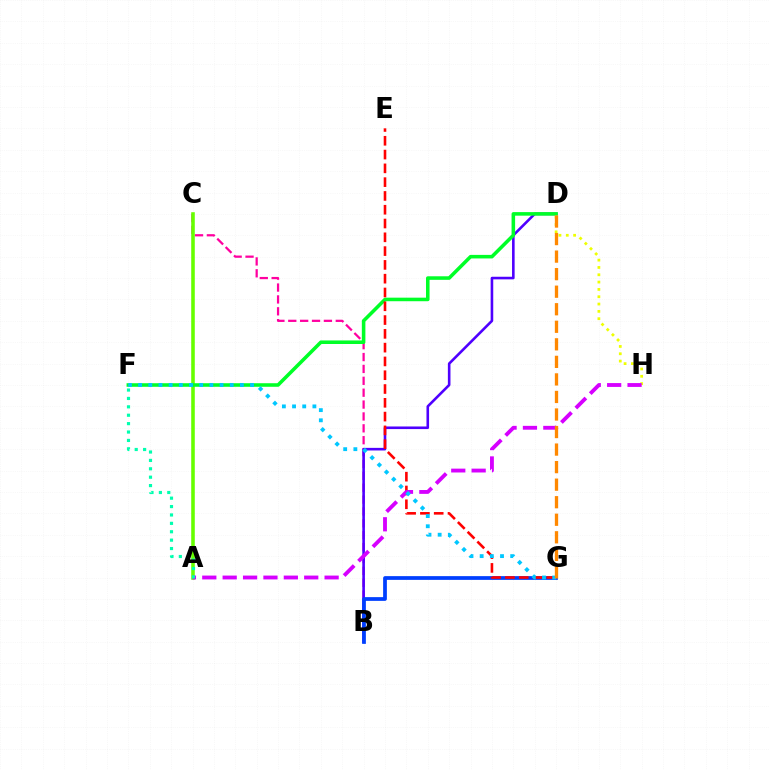{('B', 'C'): [{'color': '#ff00a0', 'line_style': 'dashed', 'thickness': 1.61}], ('A', 'C'): [{'color': '#66ff00', 'line_style': 'solid', 'thickness': 2.57}], ('B', 'D'): [{'color': '#4f00ff', 'line_style': 'solid', 'thickness': 1.87}], ('D', 'F'): [{'color': '#00ff27', 'line_style': 'solid', 'thickness': 2.56}], ('B', 'G'): [{'color': '#003fff', 'line_style': 'solid', 'thickness': 2.69}], ('D', 'H'): [{'color': '#eeff00', 'line_style': 'dotted', 'thickness': 1.99}], ('E', 'G'): [{'color': '#ff0000', 'line_style': 'dashed', 'thickness': 1.87}], ('A', 'H'): [{'color': '#d600ff', 'line_style': 'dashed', 'thickness': 2.77}], ('A', 'F'): [{'color': '#00ffaf', 'line_style': 'dotted', 'thickness': 2.28}], ('F', 'G'): [{'color': '#00c7ff', 'line_style': 'dotted', 'thickness': 2.76}], ('D', 'G'): [{'color': '#ff8800', 'line_style': 'dashed', 'thickness': 2.38}]}